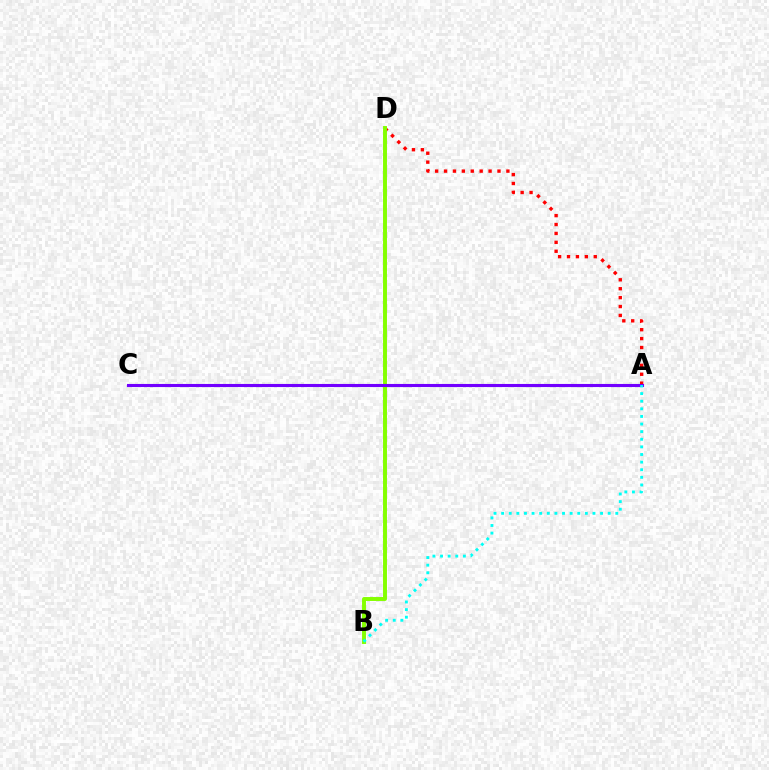{('A', 'D'): [{'color': '#ff0000', 'line_style': 'dotted', 'thickness': 2.42}], ('B', 'D'): [{'color': '#84ff00', 'line_style': 'solid', 'thickness': 2.83}], ('A', 'C'): [{'color': '#7200ff', 'line_style': 'solid', 'thickness': 2.23}], ('A', 'B'): [{'color': '#00fff6', 'line_style': 'dotted', 'thickness': 2.07}]}